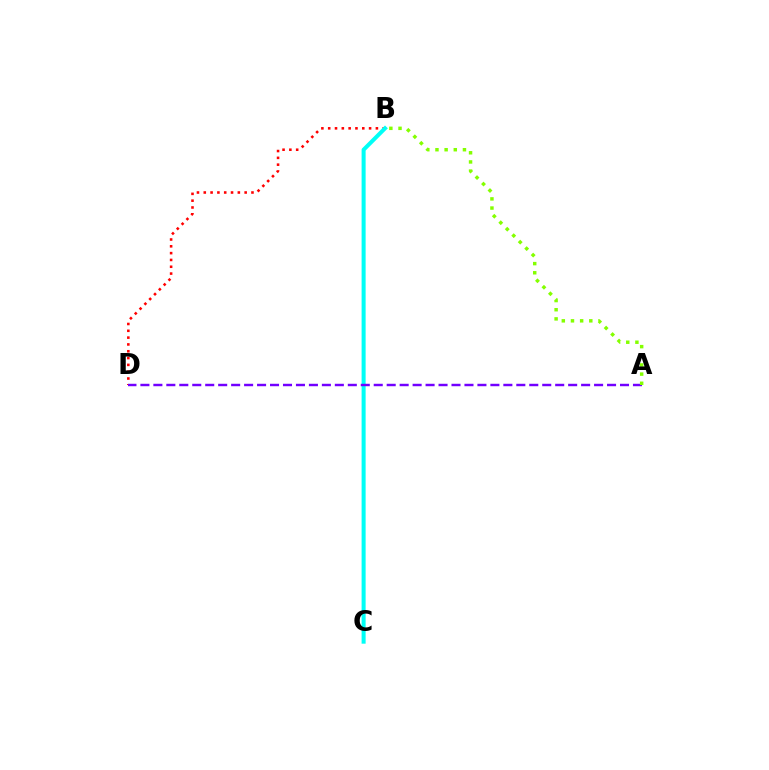{('B', 'D'): [{'color': '#ff0000', 'line_style': 'dotted', 'thickness': 1.85}], ('B', 'C'): [{'color': '#00fff6', 'line_style': 'solid', 'thickness': 2.9}], ('A', 'D'): [{'color': '#7200ff', 'line_style': 'dashed', 'thickness': 1.76}], ('A', 'B'): [{'color': '#84ff00', 'line_style': 'dotted', 'thickness': 2.49}]}